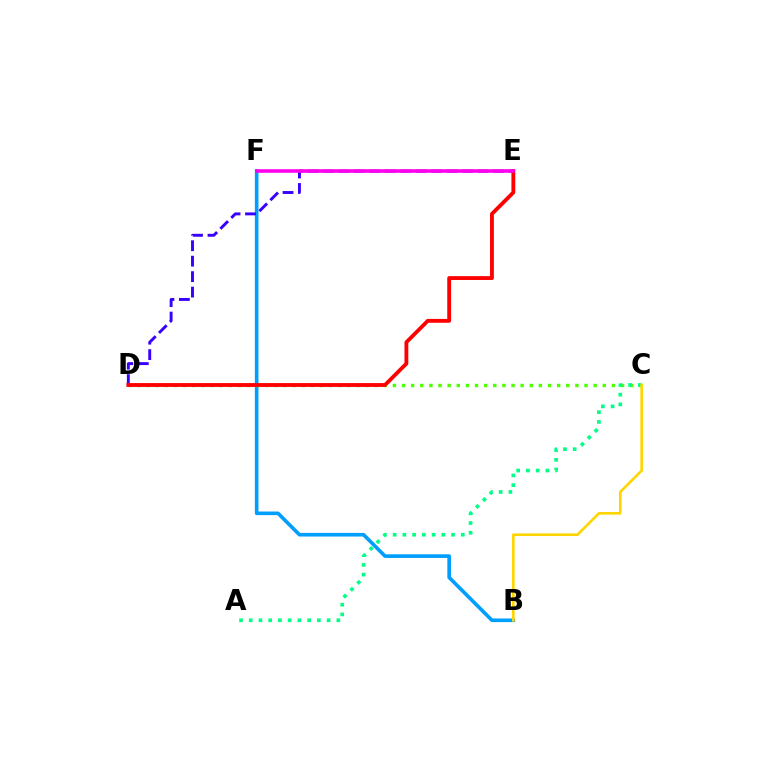{('B', 'F'): [{'color': '#009eff', 'line_style': 'solid', 'thickness': 2.62}], ('C', 'D'): [{'color': '#4fff00', 'line_style': 'dotted', 'thickness': 2.48}], ('D', 'E'): [{'color': '#3700ff', 'line_style': 'dashed', 'thickness': 2.1}, {'color': '#ff0000', 'line_style': 'solid', 'thickness': 2.76}], ('A', 'C'): [{'color': '#00ff86', 'line_style': 'dotted', 'thickness': 2.64}], ('E', 'F'): [{'color': '#ff00ed', 'line_style': 'solid', 'thickness': 2.58}], ('B', 'C'): [{'color': '#ffd500', 'line_style': 'solid', 'thickness': 1.9}]}